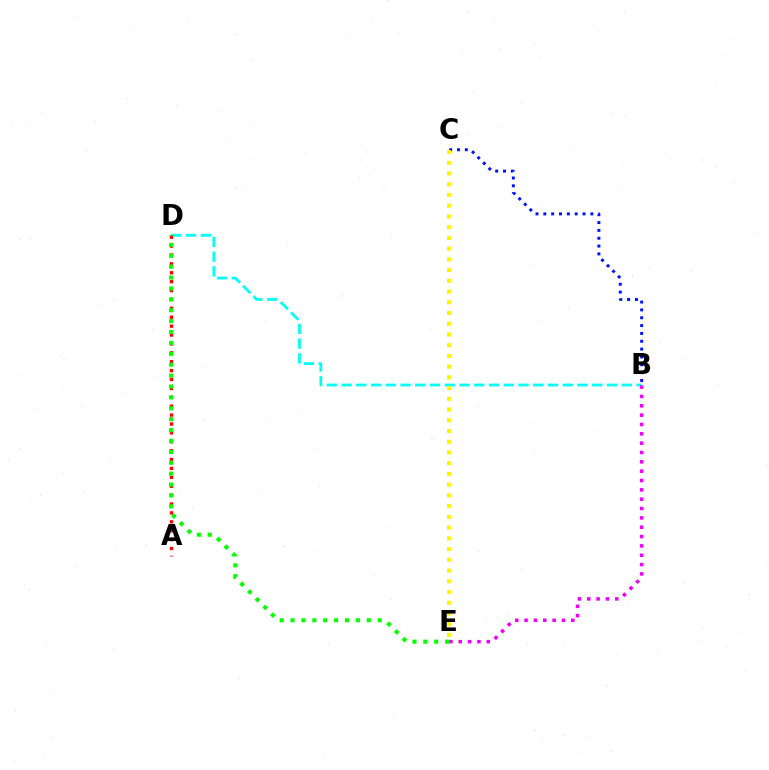{('B', 'D'): [{'color': '#00fff6', 'line_style': 'dashed', 'thickness': 2.0}], ('A', 'D'): [{'color': '#ff0000', 'line_style': 'dotted', 'thickness': 2.42}], ('B', 'C'): [{'color': '#0010ff', 'line_style': 'dotted', 'thickness': 2.13}], ('B', 'E'): [{'color': '#ee00ff', 'line_style': 'dotted', 'thickness': 2.54}], ('D', 'E'): [{'color': '#08ff00', 'line_style': 'dotted', 'thickness': 2.96}], ('C', 'E'): [{'color': '#fcf500', 'line_style': 'dotted', 'thickness': 2.92}]}